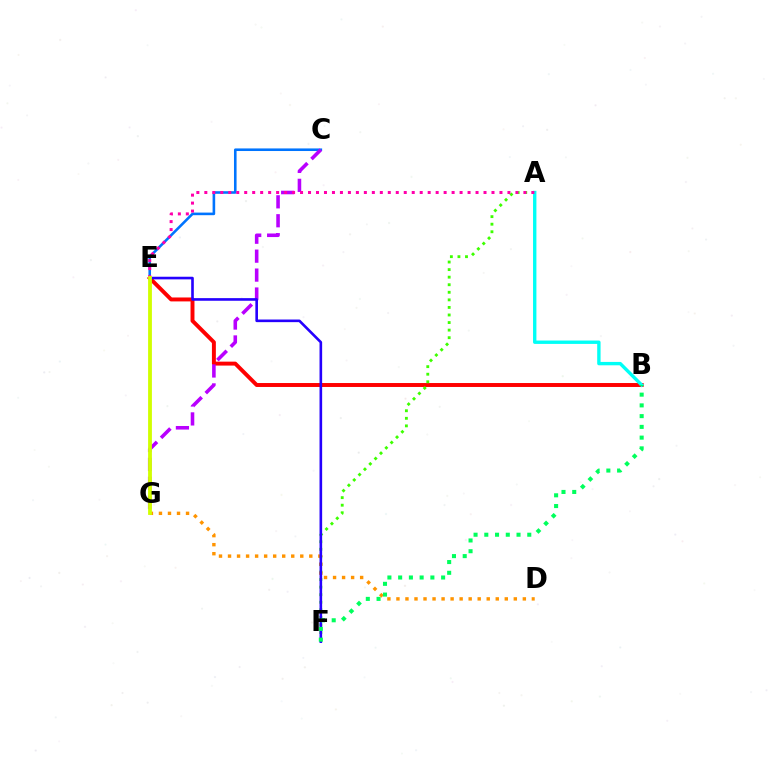{('B', 'E'): [{'color': '#ff0000', 'line_style': 'solid', 'thickness': 2.83}], ('A', 'F'): [{'color': '#3dff00', 'line_style': 'dotted', 'thickness': 2.06}], ('D', 'G'): [{'color': '#ff9400', 'line_style': 'dotted', 'thickness': 2.45}], ('A', 'B'): [{'color': '#00fff6', 'line_style': 'solid', 'thickness': 2.43}], ('C', 'E'): [{'color': '#0074ff', 'line_style': 'solid', 'thickness': 1.87}], ('C', 'G'): [{'color': '#b900ff', 'line_style': 'dashed', 'thickness': 2.57}], ('E', 'F'): [{'color': '#2500ff', 'line_style': 'solid', 'thickness': 1.89}], ('A', 'E'): [{'color': '#ff00ac', 'line_style': 'dotted', 'thickness': 2.17}], ('E', 'G'): [{'color': '#d1ff00', 'line_style': 'solid', 'thickness': 2.74}], ('B', 'F'): [{'color': '#00ff5c', 'line_style': 'dotted', 'thickness': 2.92}]}